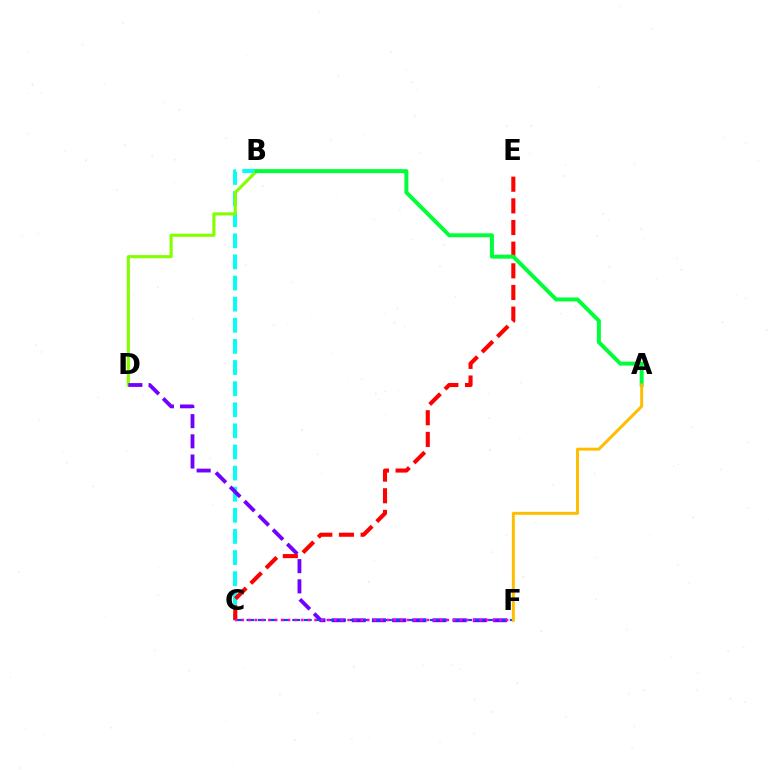{('B', 'C'): [{'color': '#00fff6', 'line_style': 'dashed', 'thickness': 2.87}], ('B', 'D'): [{'color': '#84ff00', 'line_style': 'solid', 'thickness': 2.24}], ('D', 'F'): [{'color': '#7200ff', 'line_style': 'dashed', 'thickness': 2.74}], ('C', 'E'): [{'color': '#ff0000', 'line_style': 'dashed', 'thickness': 2.94}], ('A', 'B'): [{'color': '#00ff39', 'line_style': 'solid', 'thickness': 2.85}], ('C', 'F'): [{'color': '#004bff', 'line_style': 'dashed', 'thickness': 1.56}, {'color': '#ff00cf', 'line_style': 'dotted', 'thickness': 1.79}], ('A', 'F'): [{'color': '#ffbd00', 'line_style': 'solid', 'thickness': 2.13}]}